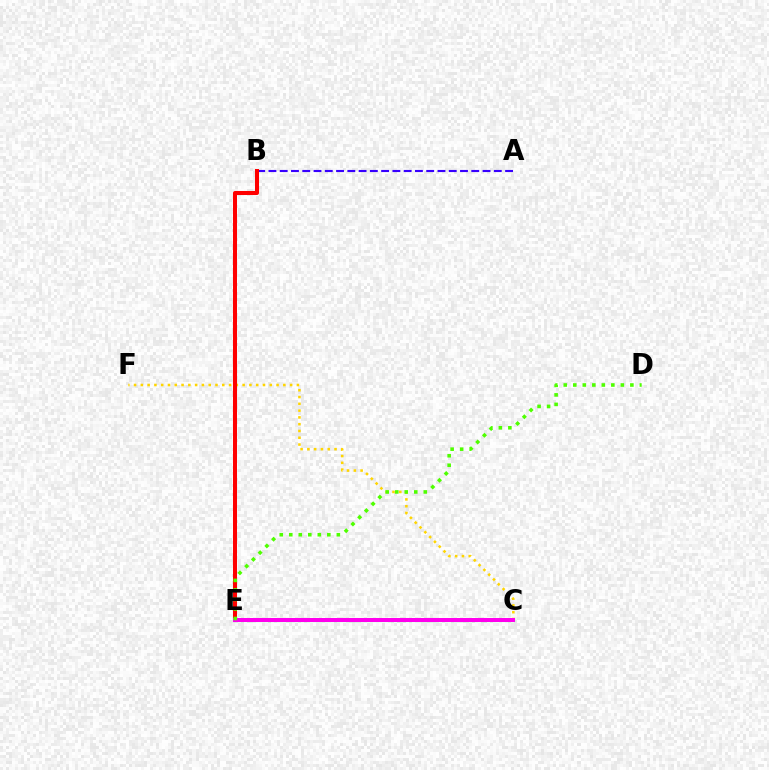{('C', 'F'): [{'color': '#ffd500', 'line_style': 'dotted', 'thickness': 1.84}], ('A', 'B'): [{'color': '#3700ff', 'line_style': 'dashed', 'thickness': 1.53}], ('C', 'E'): [{'color': '#00ff86', 'line_style': 'solid', 'thickness': 2.24}, {'color': '#009eff', 'line_style': 'solid', 'thickness': 2.7}, {'color': '#ff00ed', 'line_style': 'solid', 'thickness': 2.87}], ('B', 'E'): [{'color': '#ff0000', 'line_style': 'solid', 'thickness': 2.9}], ('D', 'E'): [{'color': '#4fff00', 'line_style': 'dotted', 'thickness': 2.59}]}